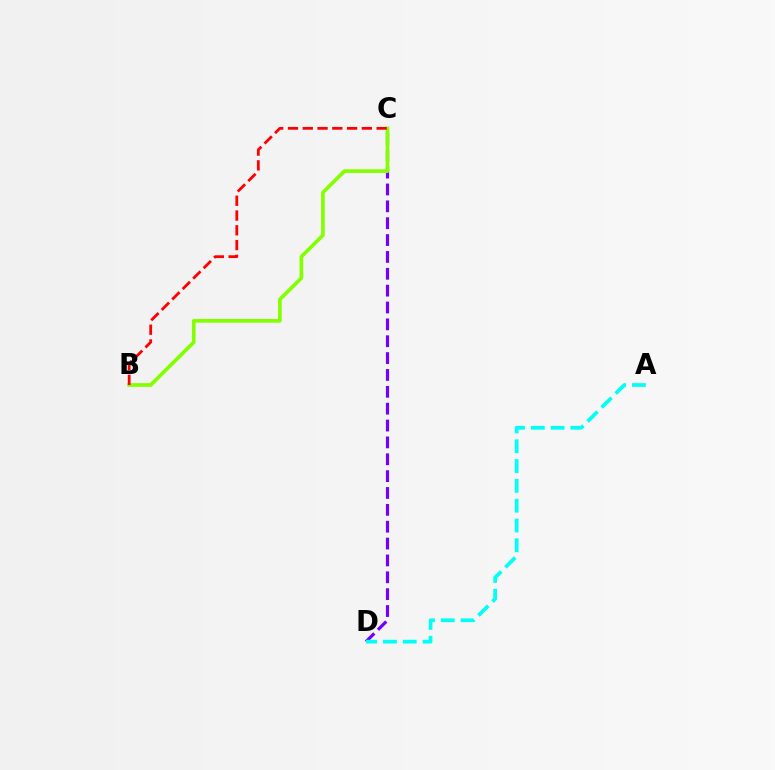{('C', 'D'): [{'color': '#7200ff', 'line_style': 'dashed', 'thickness': 2.29}], ('B', 'C'): [{'color': '#84ff00', 'line_style': 'solid', 'thickness': 2.65}, {'color': '#ff0000', 'line_style': 'dashed', 'thickness': 2.01}], ('A', 'D'): [{'color': '#00fff6', 'line_style': 'dashed', 'thickness': 2.69}]}